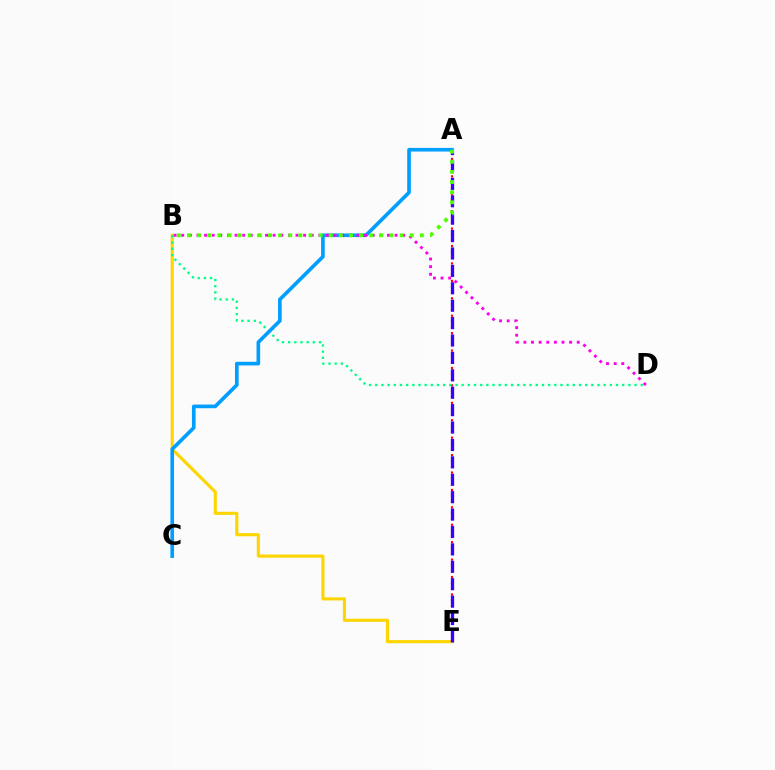{('B', 'E'): [{'color': '#ffd500', 'line_style': 'solid', 'thickness': 2.24}], ('A', 'E'): [{'color': '#ff0000', 'line_style': 'dotted', 'thickness': 1.58}, {'color': '#3700ff', 'line_style': 'dashed', 'thickness': 2.36}], ('B', 'D'): [{'color': '#00ff86', 'line_style': 'dotted', 'thickness': 1.68}, {'color': '#ff00ed', 'line_style': 'dotted', 'thickness': 2.07}], ('A', 'C'): [{'color': '#009eff', 'line_style': 'solid', 'thickness': 2.62}], ('A', 'B'): [{'color': '#4fff00', 'line_style': 'dotted', 'thickness': 2.75}]}